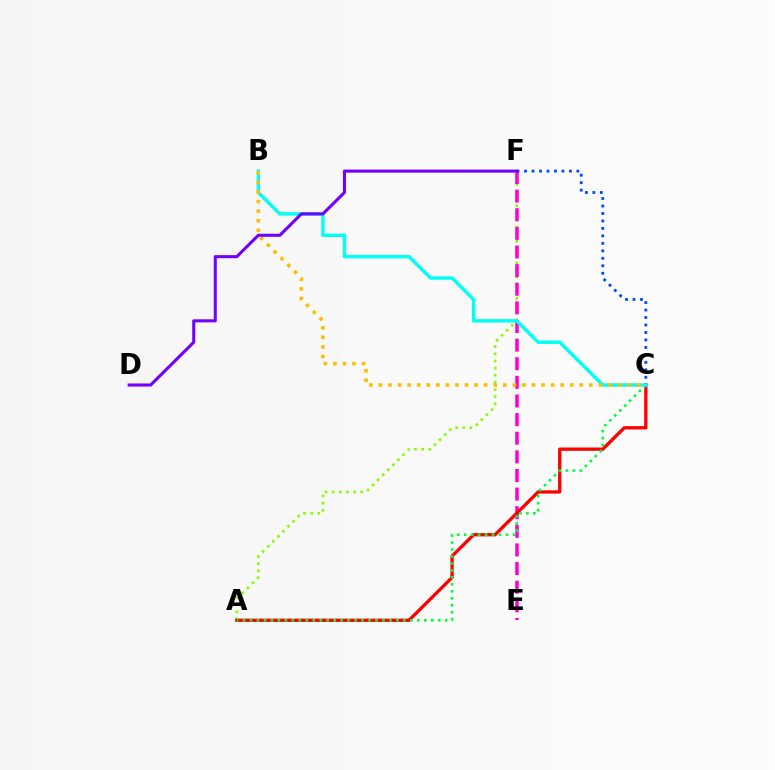{('A', 'F'): [{'color': '#84ff00', 'line_style': 'dotted', 'thickness': 1.94}], ('E', 'F'): [{'color': '#ff00cf', 'line_style': 'dashed', 'thickness': 2.53}], ('A', 'C'): [{'color': '#ff0000', 'line_style': 'solid', 'thickness': 2.37}, {'color': '#00ff39', 'line_style': 'dotted', 'thickness': 1.89}], ('C', 'F'): [{'color': '#004bff', 'line_style': 'dotted', 'thickness': 2.03}], ('B', 'C'): [{'color': '#00fff6', 'line_style': 'solid', 'thickness': 2.46}, {'color': '#ffbd00', 'line_style': 'dotted', 'thickness': 2.6}], ('D', 'F'): [{'color': '#7200ff', 'line_style': 'solid', 'thickness': 2.21}]}